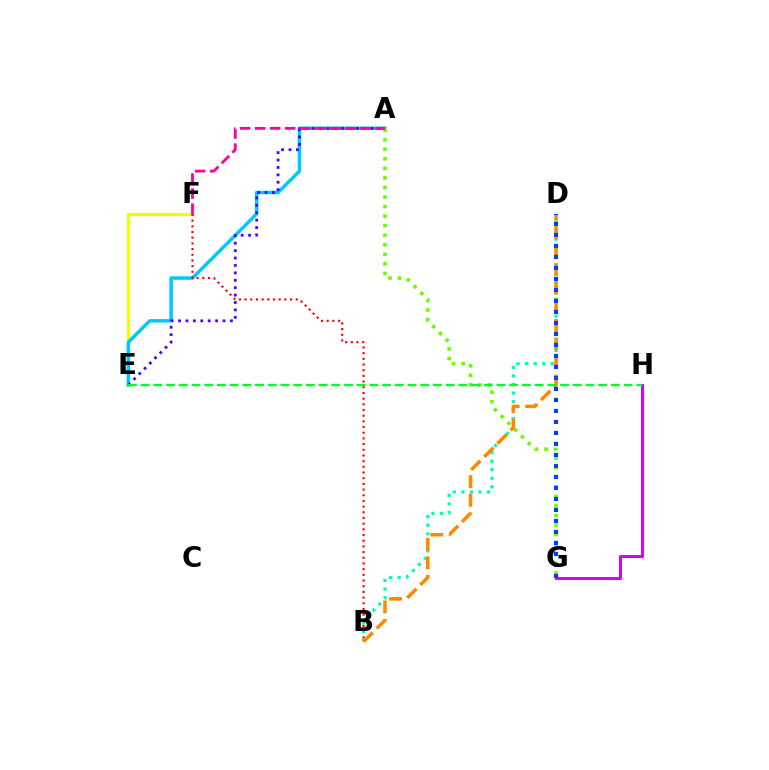{('E', 'F'): [{'color': '#eeff00', 'line_style': 'solid', 'thickness': 2.29}], ('A', 'E'): [{'color': '#00c7ff', 'line_style': 'solid', 'thickness': 2.51}, {'color': '#4f00ff', 'line_style': 'dotted', 'thickness': 2.01}], ('G', 'H'): [{'color': '#d600ff', 'line_style': 'solid', 'thickness': 2.19}], ('B', 'F'): [{'color': '#ff0000', 'line_style': 'dotted', 'thickness': 1.54}], ('B', 'D'): [{'color': '#00ffaf', 'line_style': 'dotted', 'thickness': 2.32}, {'color': '#ff8800', 'line_style': 'dashed', 'thickness': 2.52}], ('A', 'G'): [{'color': '#66ff00', 'line_style': 'dotted', 'thickness': 2.6}], ('A', 'F'): [{'color': '#ff00a0', 'line_style': 'dashed', 'thickness': 2.04}], ('E', 'H'): [{'color': '#00ff27', 'line_style': 'dashed', 'thickness': 1.73}], ('D', 'G'): [{'color': '#003fff', 'line_style': 'dotted', 'thickness': 2.99}]}